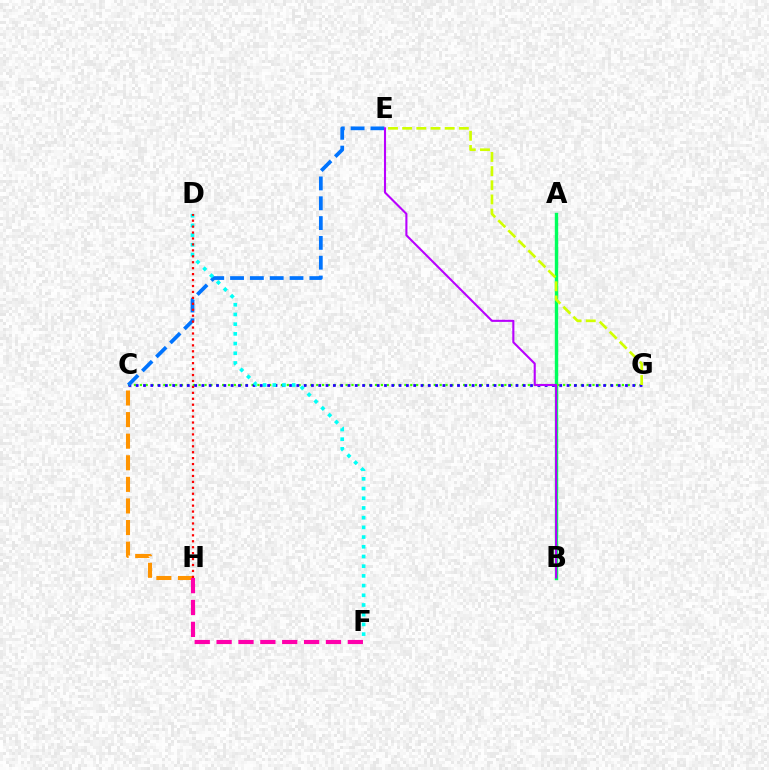{('A', 'B'): [{'color': '#00ff5c', 'line_style': 'solid', 'thickness': 2.45}], ('C', 'G'): [{'color': '#3dff00', 'line_style': 'dotted', 'thickness': 1.6}, {'color': '#2500ff', 'line_style': 'dotted', 'thickness': 1.98}], ('E', 'G'): [{'color': '#d1ff00', 'line_style': 'dashed', 'thickness': 1.93}], ('C', 'H'): [{'color': '#ff9400', 'line_style': 'dashed', 'thickness': 2.93}], ('F', 'H'): [{'color': '#ff00ac', 'line_style': 'dashed', 'thickness': 2.97}], ('C', 'E'): [{'color': '#0074ff', 'line_style': 'dashed', 'thickness': 2.69}], ('D', 'F'): [{'color': '#00fff6', 'line_style': 'dotted', 'thickness': 2.64}], ('D', 'H'): [{'color': '#ff0000', 'line_style': 'dotted', 'thickness': 1.61}], ('B', 'E'): [{'color': '#b900ff', 'line_style': 'solid', 'thickness': 1.51}]}